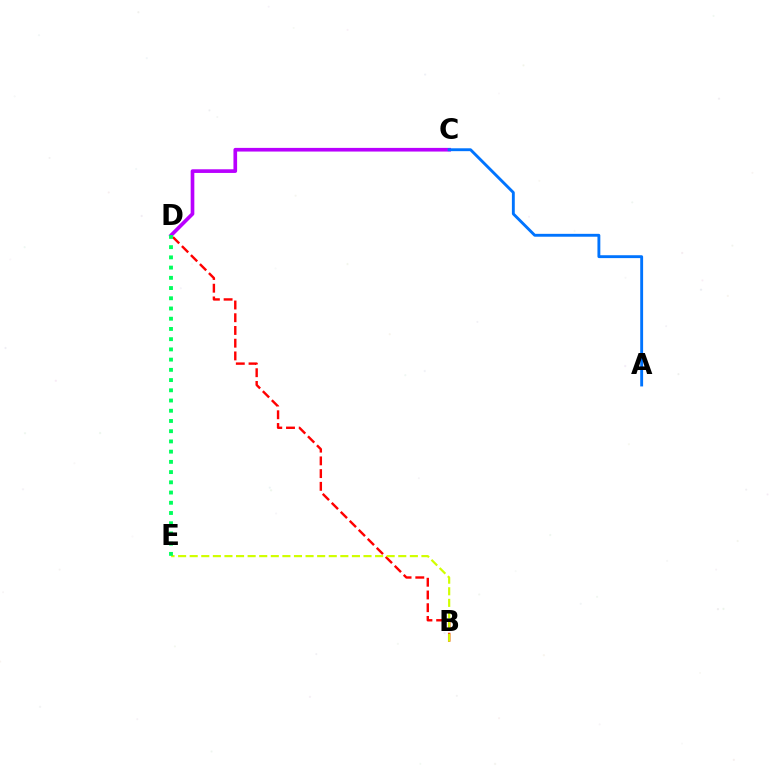{('B', 'D'): [{'color': '#ff0000', 'line_style': 'dashed', 'thickness': 1.73}], ('B', 'E'): [{'color': '#d1ff00', 'line_style': 'dashed', 'thickness': 1.57}], ('C', 'D'): [{'color': '#b900ff', 'line_style': 'solid', 'thickness': 2.64}], ('A', 'C'): [{'color': '#0074ff', 'line_style': 'solid', 'thickness': 2.07}], ('D', 'E'): [{'color': '#00ff5c', 'line_style': 'dotted', 'thickness': 2.78}]}